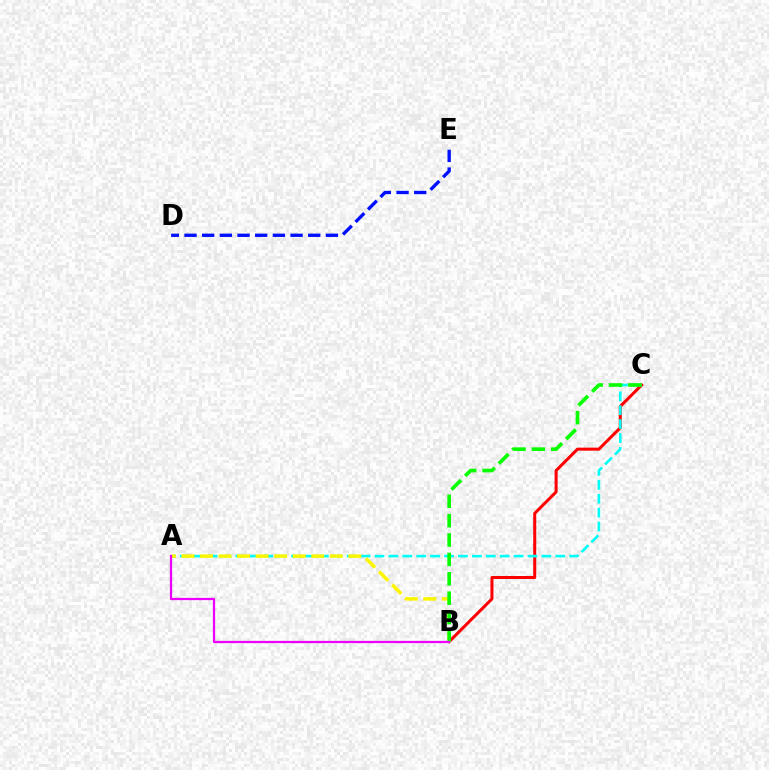{('B', 'C'): [{'color': '#ff0000', 'line_style': 'solid', 'thickness': 2.18}, {'color': '#08ff00', 'line_style': 'dashed', 'thickness': 2.63}], ('A', 'C'): [{'color': '#00fff6', 'line_style': 'dashed', 'thickness': 1.89}], ('D', 'E'): [{'color': '#0010ff', 'line_style': 'dashed', 'thickness': 2.4}], ('A', 'B'): [{'color': '#fcf500', 'line_style': 'dashed', 'thickness': 2.52}, {'color': '#ee00ff', 'line_style': 'solid', 'thickness': 1.62}]}